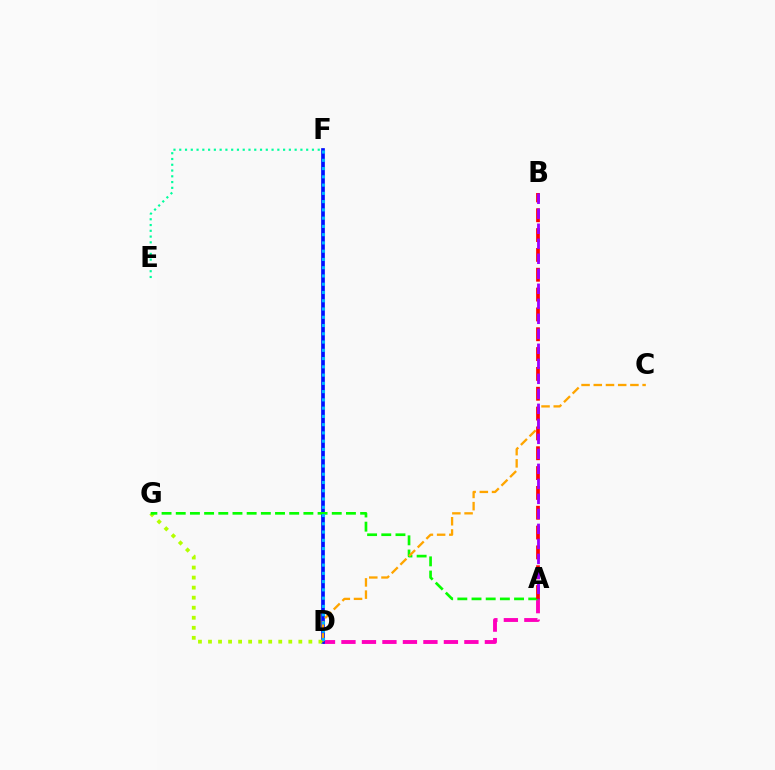{('A', 'D'): [{'color': '#ff00bd', 'line_style': 'dashed', 'thickness': 2.78}], ('D', 'F'): [{'color': '#0010ff', 'line_style': 'solid', 'thickness': 2.66}, {'color': '#00b5ff', 'line_style': 'dotted', 'thickness': 2.24}], ('E', 'F'): [{'color': '#00ff9d', 'line_style': 'dotted', 'thickness': 1.57}], ('D', 'G'): [{'color': '#b3ff00', 'line_style': 'dotted', 'thickness': 2.73}], ('A', 'G'): [{'color': '#08ff00', 'line_style': 'dashed', 'thickness': 1.93}], ('C', 'D'): [{'color': '#ffa500', 'line_style': 'dashed', 'thickness': 1.66}], ('A', 'B'): [{'color': '#ff0000', 'line_style': 'dashed', 'thickness': 2.69}, {'color': '#9b00ff', 'line_style': 'dashed', 'thickness': 2.04}]}